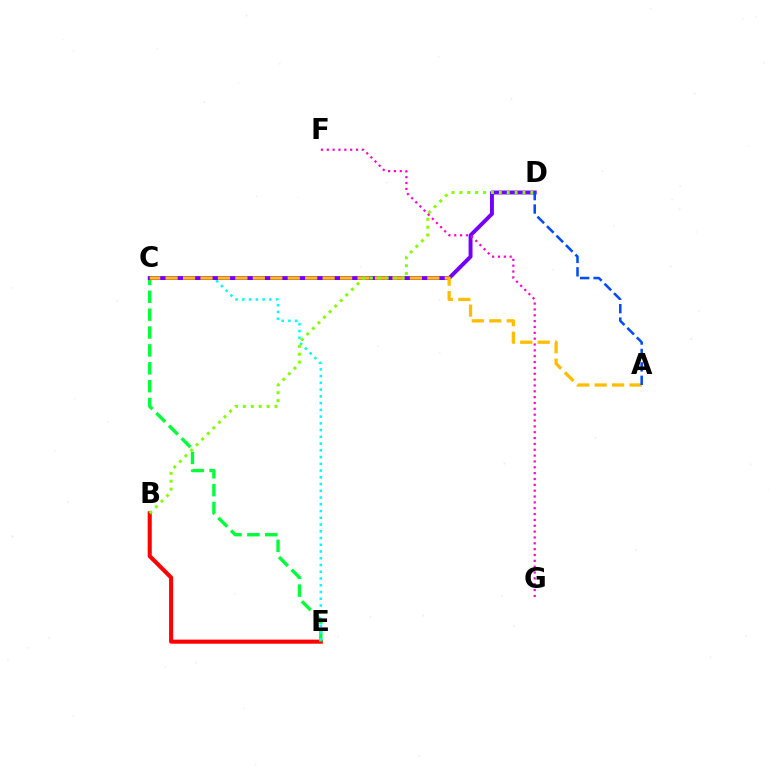{('B', 'E'): [{'color': '#ff0000', 'line_style': 'solid', 'thickness': 2.93}], ('C', 'E'): [{'color': '#00ff39', 'line_style': 'dashed', 'thickness': 2.43}, {'color': '#00fff6', 'line_style': 'dotted', 'thickness': 1.83}], ('C', 'D'): [{'color': '#7200ff', 'line_style': 'solid', 'thickness': 2.82}], ('A', 'C'): [{'color': '#ffbd00', 'line_style': 'dashed', 'thickness': 2.37}], ('B', 'D'): [{'color': '#84ff00', 'line_style': 'dotted', 'thickness': 2.14}], ('A', 'D'): [{'color': '#004bff', 'line_style': 'dashed', 'thickness': 1.82}], ('F', 'G'): [{'color': '#ff00cf', 'line_style': 'dotted', 'thickness': 1.59}]}